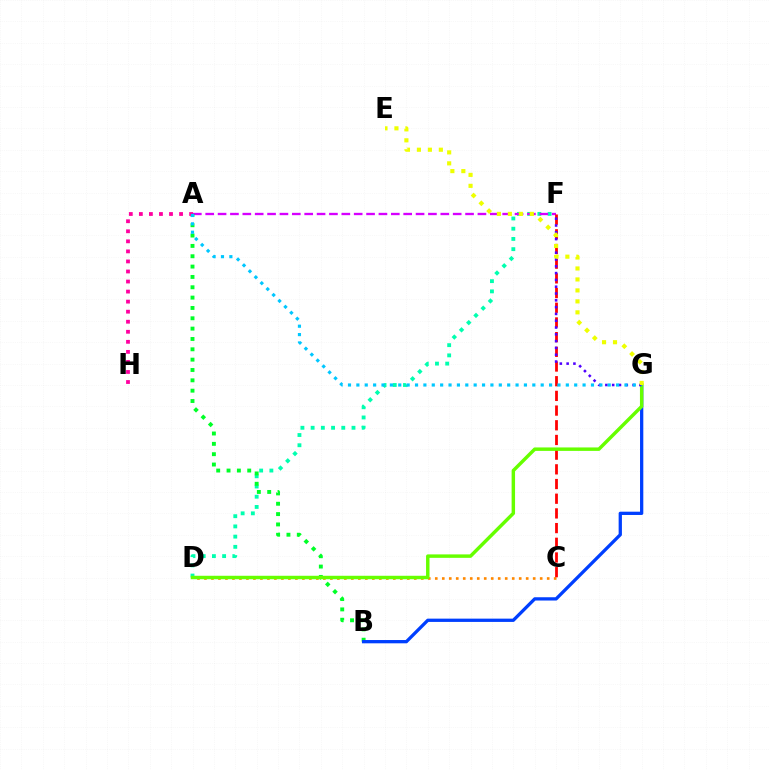{('D', 'F'): [{'color': '#00ffaf', 'line_style': 'dotted', 'thickness': 2.78}], ('A', 'F'): [{'color': '#d600ff', 'line_style': 'dashed', 'thickness': 1.68}], ('A', 'B'): [{'color': '#00ff27', 'line_style': 'dotted', 'thickness': 2.81}], ('A', 'H'): [{'color': '#ff00a0', 'line_style': 'dotted', 'thickness': 2.73}], ('B', 'G'): [{'color': '#003fff', 'line_style': 'solid', 'thickness': 2.36}], ('C', 'D'): [{'color': '#ff8800', 'line_style': 'dotted', 'thickness': 1.9}], ('C', 'F'): [{'color': '#ff0000', 'line_style': 'dashed', 'thickness': 2.0}], ('D', 'G'): [{'color': '#66ff00', 'line_style': 'solid', 'thickness': 2.48}], ('F', 'G'): [{'color': '#4f00ff', 'line_style': 'dotted', 'thickness': 1.85}], ('A', 'G'): [{'color': '#00c7ff', 'line_style': 'dotted', 'thickness': 2.28}], ('E', 'G'): [{'color': '#eeff00', 'line_style': 'dotted', 'thickness': 2.98}]}